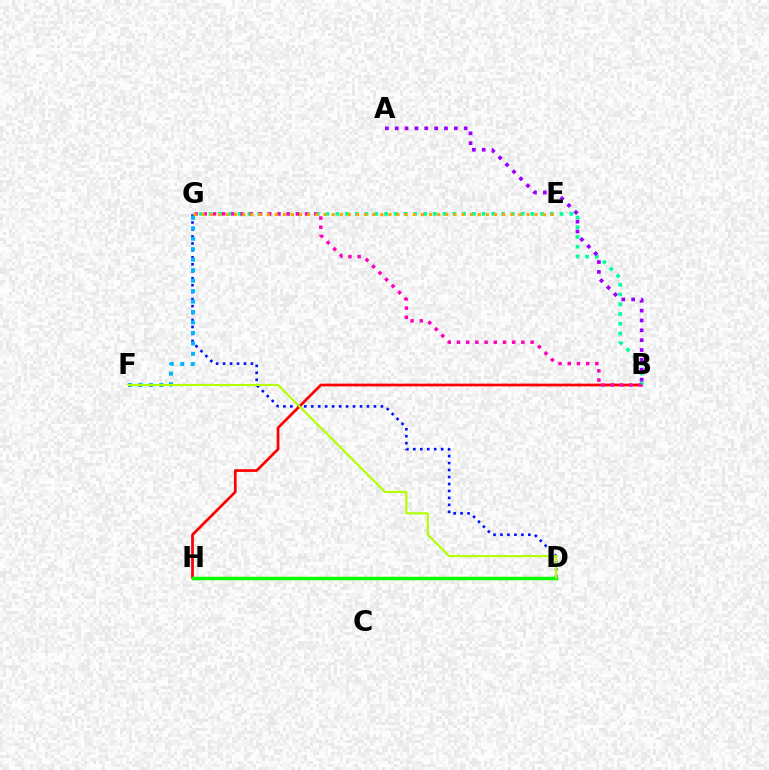{('D', 'G'): [{'color': '#0010ff', 'line_style': 'dotted', 'thickness': 1.89}], ('B', 'H'): [{'color': '#ff0000', 'line_style': 'solid', 'thickness': 1.96}], ('B', 'G'): [{'color': '#00ff9d', 'line_style': 'dotted', 'thickness': 2.65}, {'color': '#ff00bd', 'line_style': 'dotted', 'thickness': 2.5}], ('F', 'G'): [{'color': '#00b5ff', 'line_style': 'dotted', 'thickness': 2.84}], ('A', 'B'): [{'color': '#9b00ff', 'line_style': 'dotted', 'thickness': 2.68}], ('E', 'G'): [{'color': '#ffa500', 'line_style': 'dotted', 'thickness': 2.21}], ('D', 'H'): [{'color': '#08ff00', 'line_style': 'solid', 'thickness': 2.51}], ('D', 'F'): [{'color': '#b3ff00', 'line_style': 'solid', 'thickness': 1.52}]}